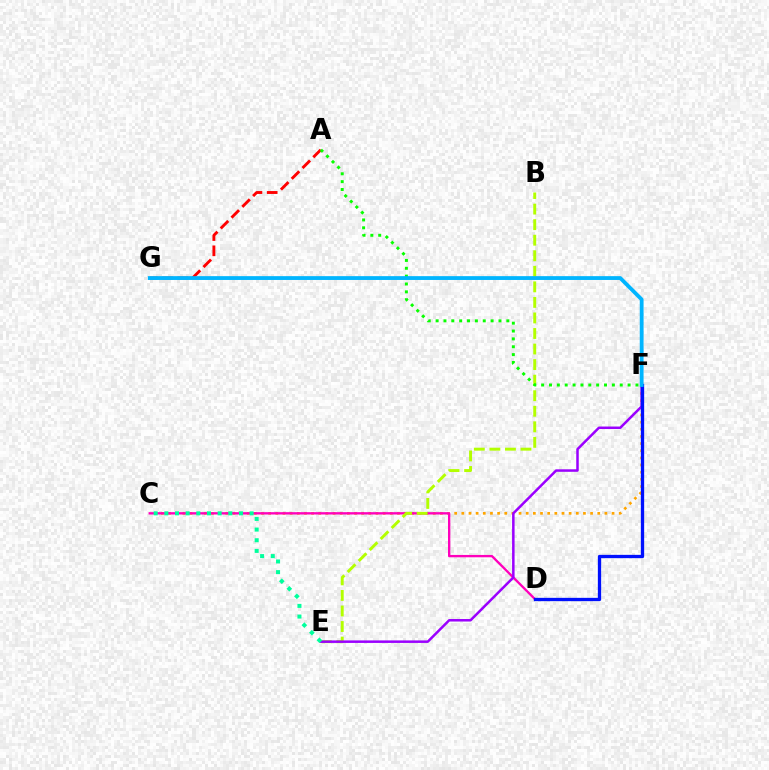{('A', 'G'): [{'color': '#ff0000', 'line_style': 'dashed', 'thickness': 2.07}], ('C', 'F'): [{'color': '#ffa500', 'line_style': 'dotted', 'thickness': 1.94}], ('C', 'D'): [{'color': '#ff00bd', 'line_style': 'solid', 'thickness': 1.69}], ('B', 'E'): [{'color': '#b3ff00', 'line_style': 'dashed', 'thickness': 2.11}], ('E', 'F'): [{'color': '#9b00ff', 'line_style': 'solid', 'thickness': 1.81}], ('D', 'F'): [{'color': '#0010ff', 'line_style': 'solid', 'thickness': 2.38}], ('A', 'F'): [{'color': '#08ff00', 'line_style': 'dotted', 'thickness': 2.14}], ('F', 'G'): [{'color': '#00b5ff', 'line_style': 'solid', 'thickness': 2.75}], ('C', 'E'): [{'color': '#00ff9d', 'line_style': 'dotted', 'thickness': 2.9}]}